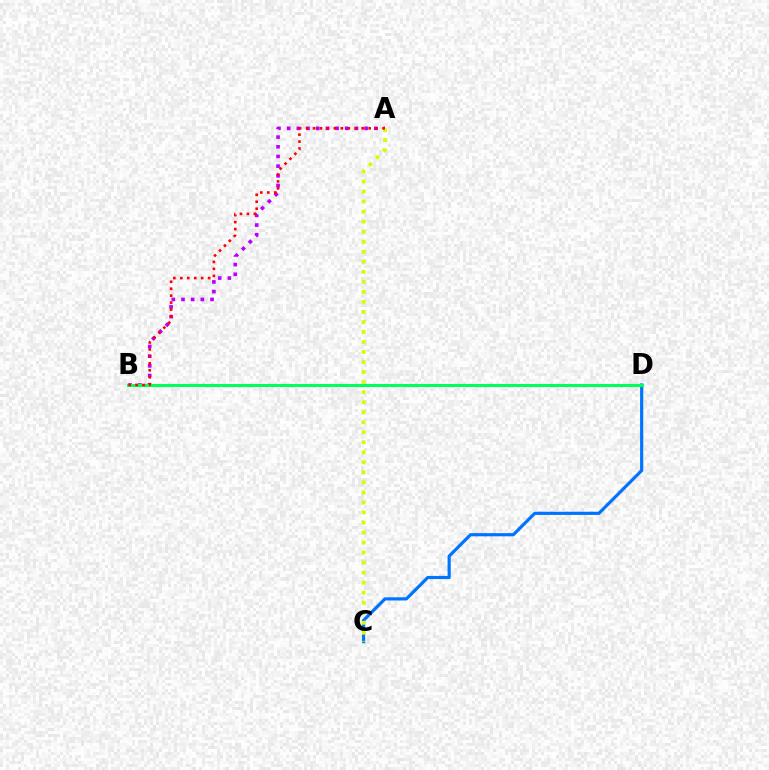{('C', 'D'): [{'color': '#0074ff', 'line_style': 'solid', 'thickness': 2.29}], ('A', 'B'): [{'color': '#b900ff', 'line_style': 'dotted', 'thickness': 2.63}, {'color': '#ff0000', 'line_style': 'dotted', 'thickness': 1.89}], ('B', 'D'): [{'color': '#00ff5c', 'line_style': 'solid', 'thickness': 2.21}], ('A', 'C'): [{'color': '#d1ff00', 'line_style': 'dotted', 'thickness': 2.72}]}